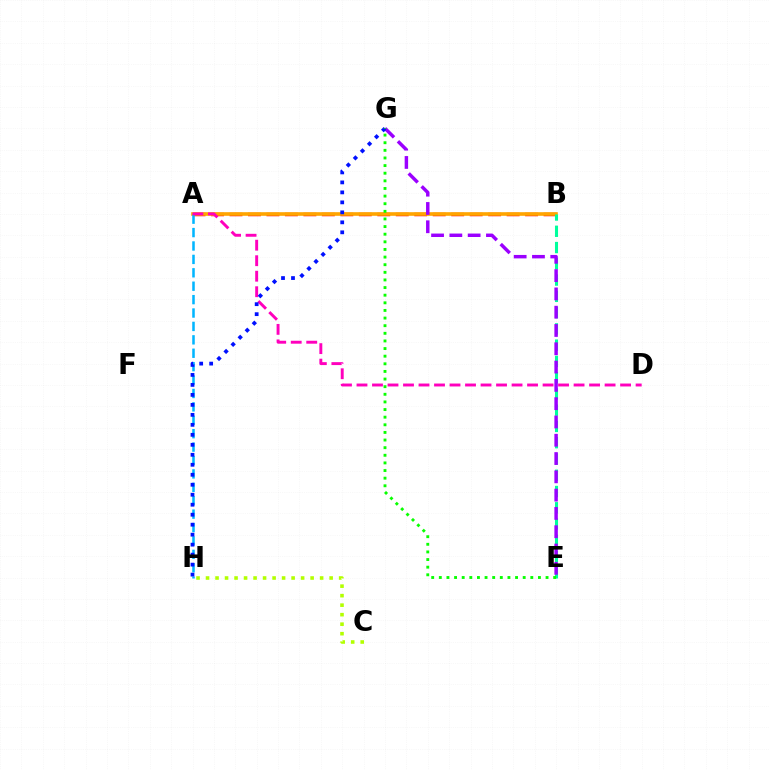{('C', 'H'): [{'color': '#b3ff00', 'line_style': 'dotted', 'thickness': 2.58}], ('A', 'B'): [{'color': '#ff0000', 'line_style': 'dashed', 'thickness': 2.51}, {'color': '#ffa500', 'line_style': 'solid', 'thickness': 2.61}], ('B', 'E'): [{'color': '#00ff9d', 'line_style': 'dashed', 'thickness': 2.21}], ('E', 'G'): [{'color': '#9b00ff', 'line_style': 'dashed', 'thickness': 2.49}, {'color': '#08ff00', 'line_style': 'dotted', 'thickness': 2.07}], ('A', 'H'): [{'color': '#00b5ff', 'line_style': 'dashed', 'thickness': 1.82}], ('A', 'D'): [{'color': '#ff00bd', 'line_style': 'dashed', 'thickness': 2.11}], ('G', 'H'): [{'color': '#0010ff', 'line_style': 'dotted', 'thickness': 2.71}]}